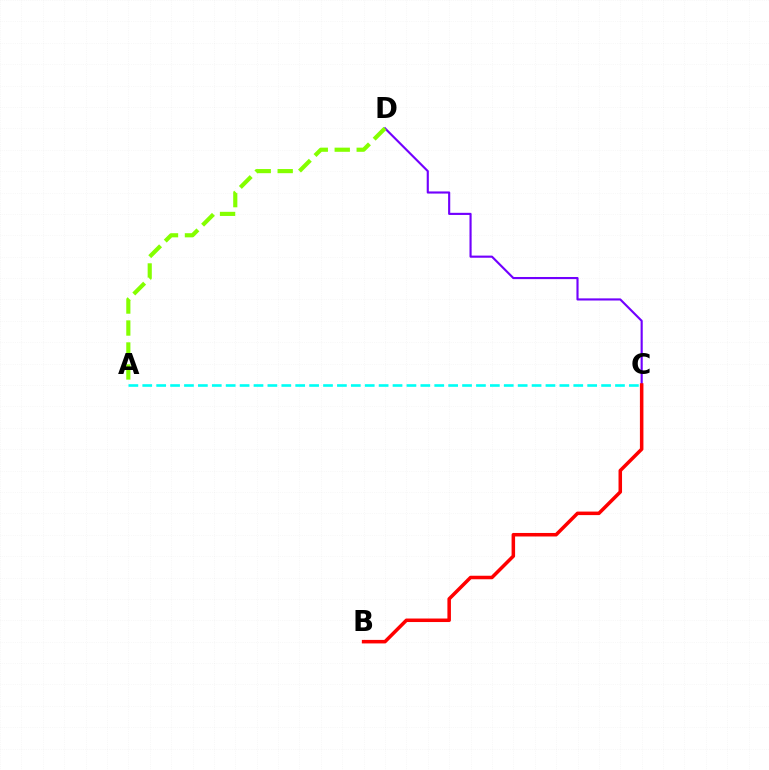{('C', 'D'): [{'color': '#7200ff', 'line_style': 'solid', 'thickness': 1.54}], ('A', 'D'): [{'color': '#84ff00', 'line_style': 'dashed', 'thickness': 2.98}], ('B', 'C'): [{'color': '#ff0000', 'line_style': 'solid', 'thickness': 2.53}], ('A', 'C'): [{'color': '#00fff6', 'line_style': 'dashed', 'thickness': 1.89}]}